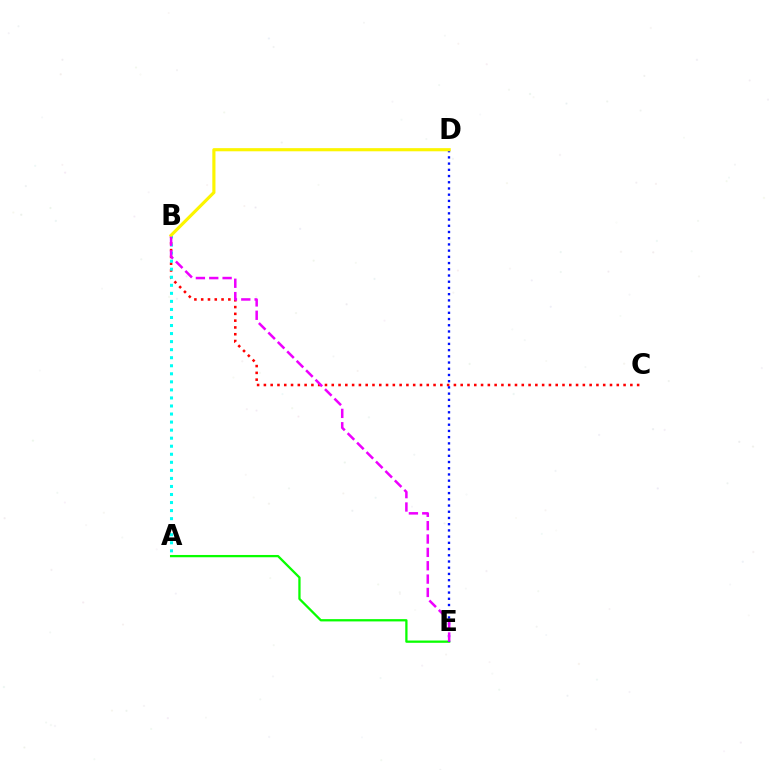{('B', 'C'): [{'color': '#ff0000', 'line_style': 'dotted', 'thickness': 1.84}], ('A', 'E'): [{'color': '#08ff00', 'line_style': 'solid', 'thickness': 1.64}], ('A', 'B'): [{'color': '#00fff6', 'line_style': 'dotted', 'thickness': 2.19}], ('D', 'E'): [{'color': '#0010ff', 'line_style': 'dotted', 'thickness': 1.69}], ('B', 'D'): [{'color': '#fcf500', 'line_style': 'solid', 'thickness': 2.26}], ('B', 'E'): [{'color': '#ee00ff', 'line_style': 'dashed', 'thickness': 1.81}]}